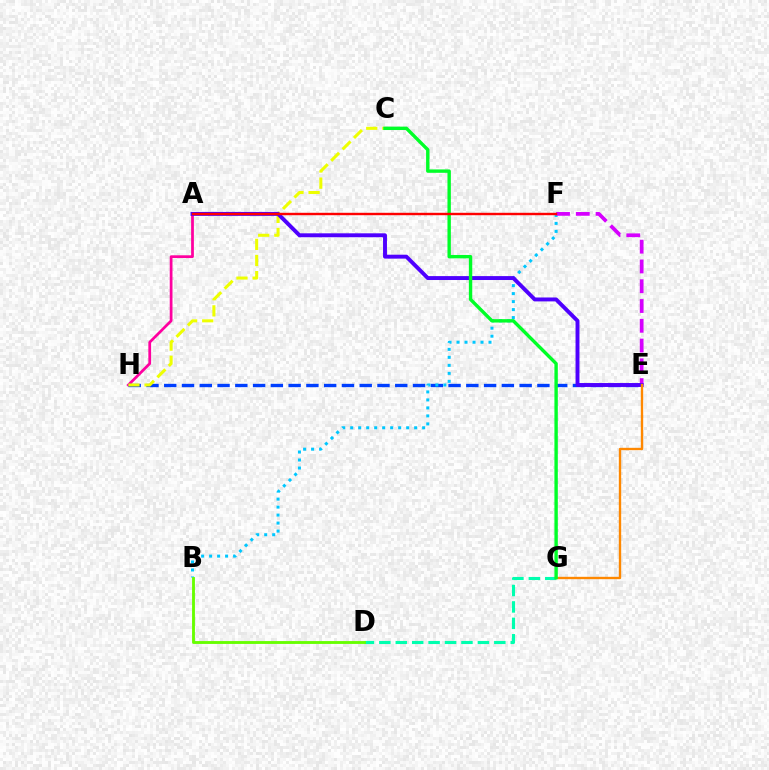{('A', 'H'): [{'color': '#ff00a0', 'line_style': 'solid', 'thickness': 1.98}], ('E', 'H'): [{'color': '#003fff', 'line_style': 'dashed', 'thickness': 2.41}], ('D', 'G'): [{'color': '#00ffaf', 'line_style': 'dashed', 'thickness': 2.23}], ('C', 'H'): [{'color': '#eeff00', 'line_style': 'dashed', 'thickness': 2.19}], ('B', 'F'): [{'color': '#00c7ff', 'line_style': 'dotted', 'thickness': 2.17}], ('E', 'F'): [{'color': '#d600ff', 'line_style': 'dashed', 'thickness': 2.69}], ('A', 'E'): [{'color': '#4f00ff', 'line_style': 'solid', 'thickness': 2.82}], ('E', 'G'): [{'color': '#ff8800', 'line_style': 'solid', 'thickness': 1.7}], ('C', 'G'): [{'color': '#00ff27', 'line_style': 'solid', 'thickness': 2.44}], ('B', 'D'): [{'color': '#66ff00', 'line_style': 'solid', 'thickness': 2.06}], ('A', 'F'): [{'color': '#ff0000', 'line_style': 'solid', 'thickness': 1.74}]}